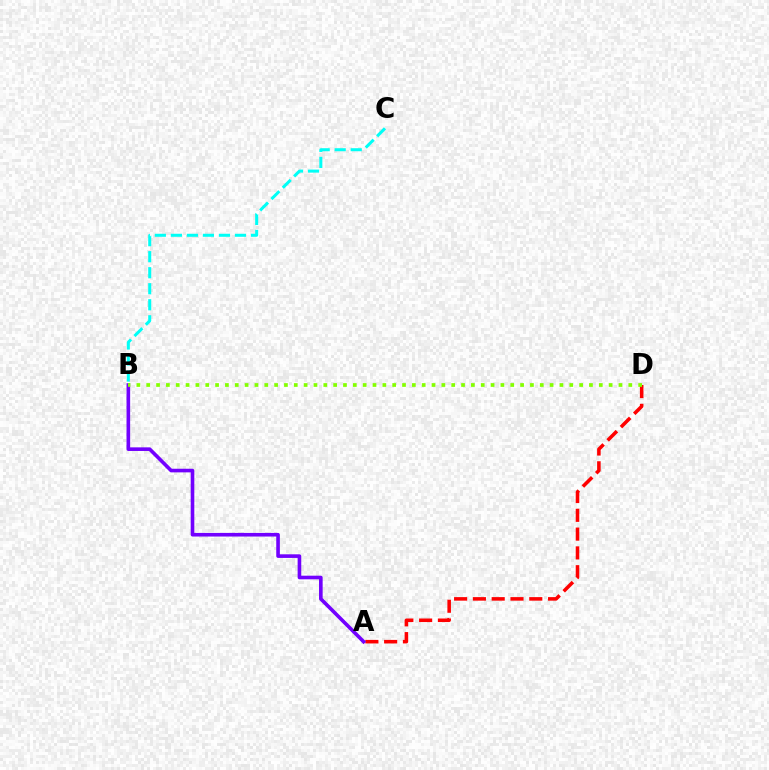{('B', 'C'): [{'color': '#00fff6', 'line_style': 'dashed', 'thickness': 2.18}], ('A', 'D'): [{'color': '#ff0000', 'line_style': 'dashed', 'thickness': 2.55}], ('A', 'B'): [{'color': '#7200ff', 'line_style': 'solid', 'thickness': 2.61}], ('B', 'D'): [{'color': '#84ff00', 'line_style': 'dotted', 'thickness': 2.67}]}